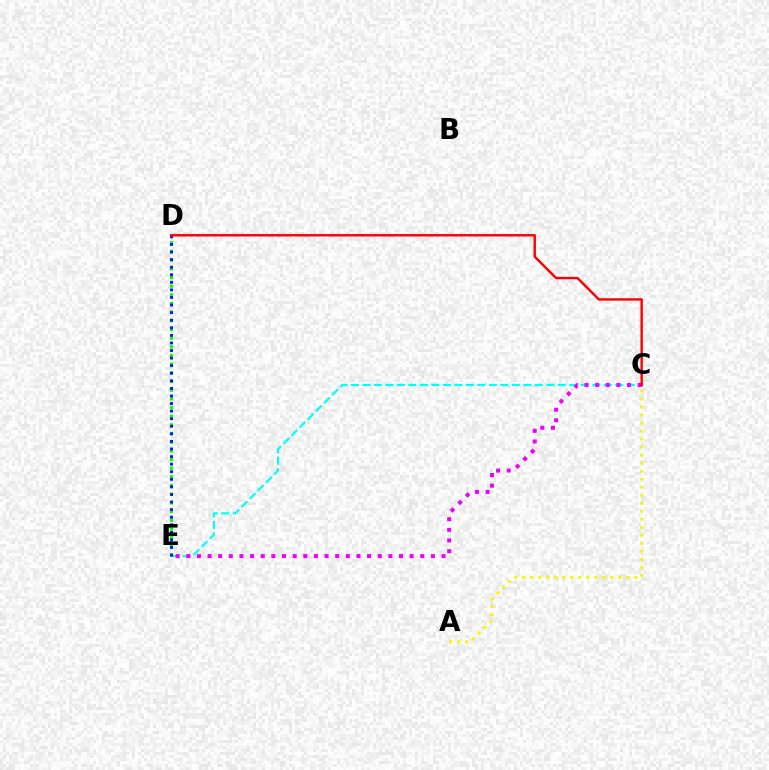{('C', 'E'): [{'color': '#00fff6', 'line_style': 'dashed', 'thickness': 1.56}, {'color': '#ee00ff', 'line_style': 'dotted', 'thickness': 2.89}], ('D', 'E'): [{'color': '#08ff00', 'line_style': 'dotted', 'thickness': 2.36}, {'color': '#0010ff', 'line_style': 'dotted', 'thickness': 2.06}], ('A', 'C'): [{'color': '#fcf500', 'line_style': 'dotted', 'thickness': 2.18}], ('C', 'D'): [{'color': '#ff0000', 'line_style': 'solid', 'thickness': 1.74}]}